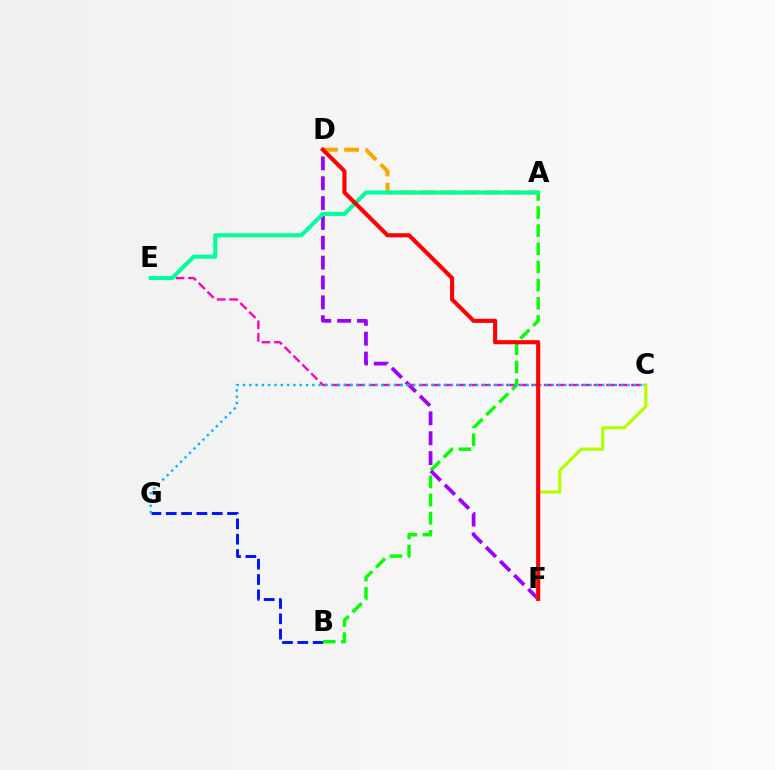{('B', 'G'): [{'color': '#0010ff', 'line_style': 'dashed', 'thickness': 2.08}], ('A', 'B'): [{'color': '#08ff00', 'line_style': 'dashed', 'thickness': 2.47}], ('D', 'F'): [{'color': '#9b00ff', 'line_style': 'dashed', 'thickness': 2.7}, {'color': '#ff0000', 'line_style': 'solid', 'thickness': 2.97}], ('C', 'E'): [{'color': '#ff00bd', 'line_style': 'dashed', 'thickness': 1.7}], ('A', 'D'): [{'color': '#ffa500', 'line_style': 'dashed', 'thickness': 2.89}], ('A', 'E'): [{'color': '#00ff9d', 'line_style': 'solid', 'thickness': 2.94}], ('C', 'G'): [{'color': '#00b5ff', 'line_style': 'dotted', 'thickness': 1.71}], ('C', 'F'): [{'color': '#b3ff00', 'line_style': 'solid', 'thickness': 2.3}]}